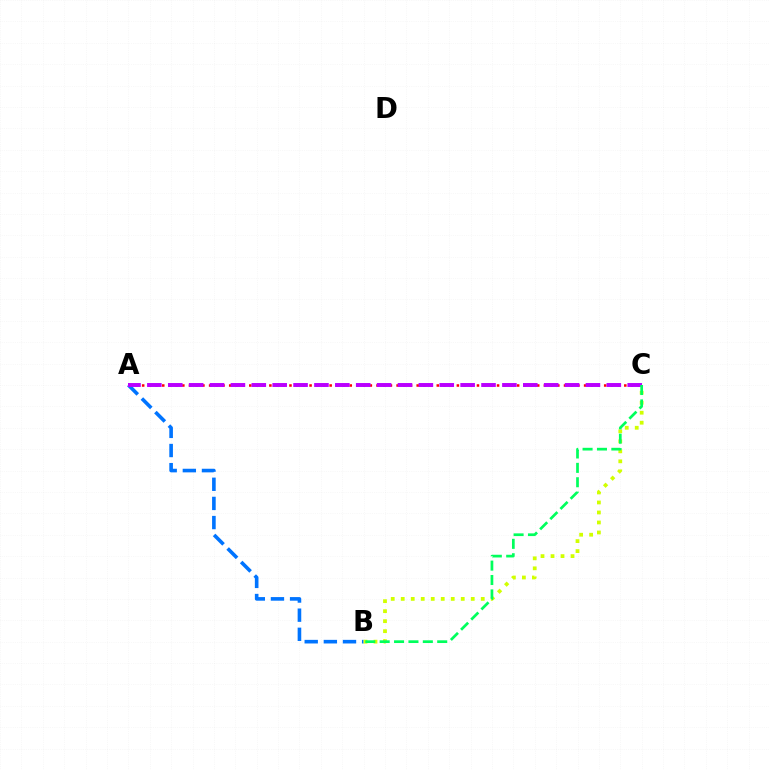{('A', 'B'): [{'color': '#0074ff', 'line_style': 'dashed', 'thickness': 2.6}], ('B', 'C'): [{'color': '#d1ff00', 'line_style': 'dotted', 'thickness': 2.72}, {'color': '#00ff5c', 'line_style': 'dashed', 'thickness': 1.95}], ('A', 'C'): [{'color': '#ff0000', 'line_style': 'dotted', 'thickness': 1.82}, {'color': '#b900ff', 'line_style': 'dashed', 'thickness': 2.84}]}